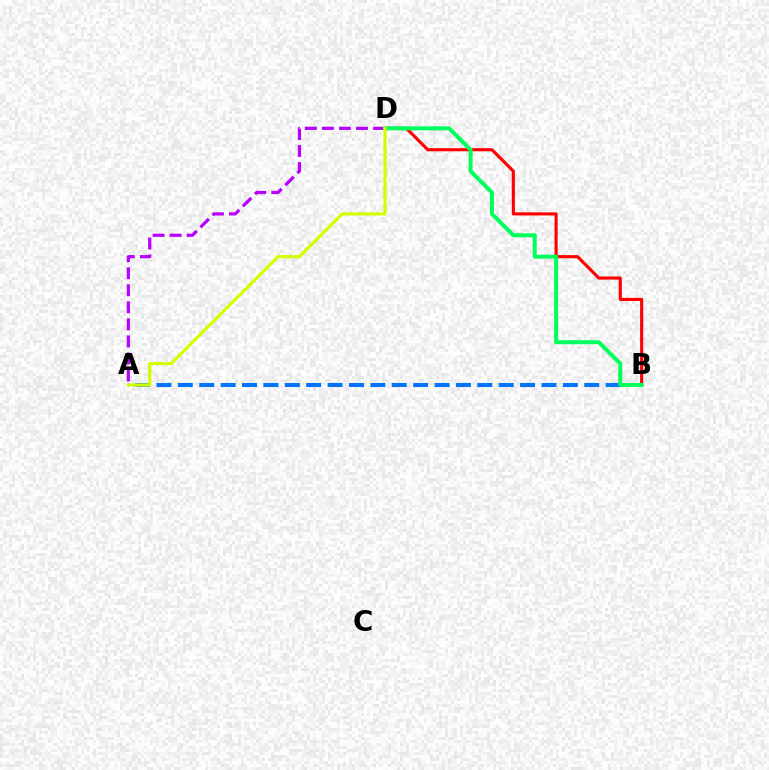{('A', 'B'): [{'color': '#0074ff', 'line_style': 'dashed', 'thickness': 2.91}], ('A', 'D'): [{'color': '#b900ff', 'line_style': 'dashed', 'thickness': 2.32}, {'color': '#d1ff00', 'line_style': 'solid', 'thickness': 2.3}], ('B', 'D'): [{'color': '#ff0000', 'line_style': 'solid', 'thickness': 2.24}, {'color': '#00ff5c', 'line_style': 'solid', 'thickness': 2.88}]}